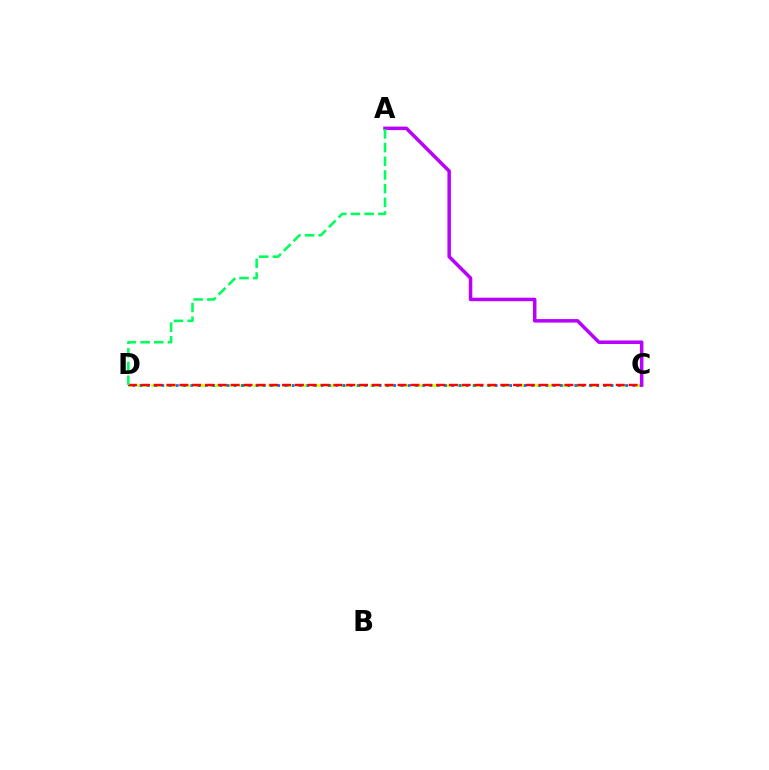{('C', 'D'): [{'color': '#d1ff00', 'line_style': 'dashed', 'thickness': 1.98}, {'color': '#0074ff', 'line_style': 'dotted', 'thickness': 1.97}, {'color': '#ff0000', 'line_style': 'dashed', 'thickness': 1.74}], ('A', 'C'): [{'color': '#b900ff', 'line_style': 'solid', 'thickness': 2.52}], ('A', 'D'): [{'color': '#00ff5c', 'line_style': 'dashed', 'thickness': 1.86}]}